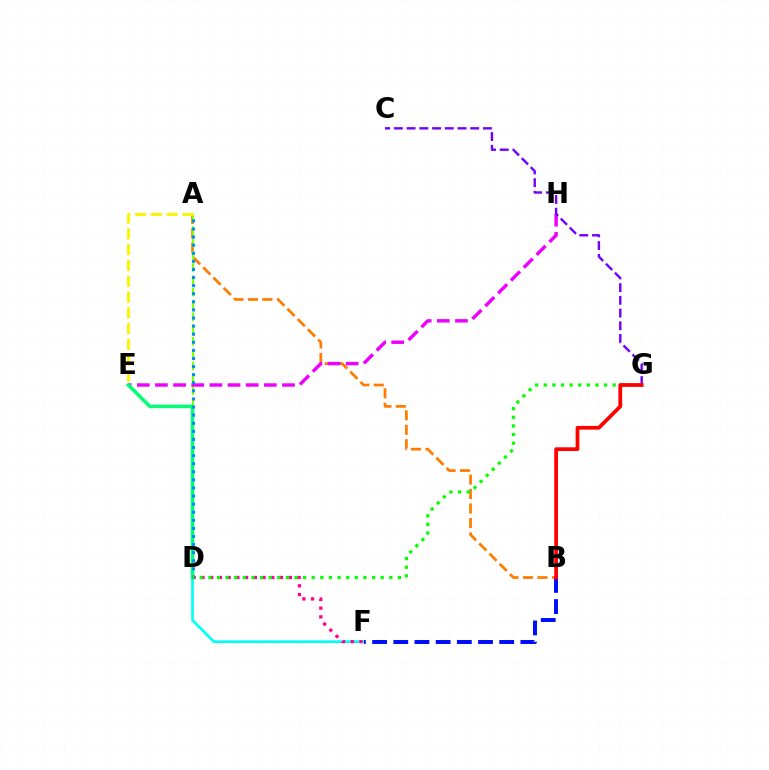{('A', 'B'): [{'color': '#ff7c00', 'line_style': 'dashed', 'thickness': 1.97}], ('A', 'D'): [{'color': '#84ff00', 'line_style': 'dashed', 'thickness': 1.67}, {'color': '#008cff', 'line_style': 'dotted', 'thickness': 2.2}], ('E', 'H'): [{'color': '#ee00ff', 'line_style': 'dashed', 'thickness': 2.46}], ('D', 'F'): [{'color': '#00fff6', 'line_style': 'solid', 'thickness': 1.93}, {'color': '#ff0094', 'line_style': 'dotted', 'thickness': 2.37}], ('D', 'E'): [{'color': '#00ff74', 'line_style': 'solid', 'thickness': 2.53}], ('C', 'G'): [{'color': '#7200ff', 'line_style': 'dashed', 'thickness': 1.73}], ('D', 'G'): [{'color': '#08ff00', 'line_style': 'dotted', 'thickness': 2.34}], ('B', 'F'): [{'color': '#0010ff', 'line_style': 'dashed', 'thickness': 2.88}], ('A', 'E'): [{'color': '#fcf500', 'line_style': 'dashed', 'thickness': 2.14}], ('B', 'G'): [{'color': '#ff0000', 'line_style': 'solid', 'thickness': 2.7}]}